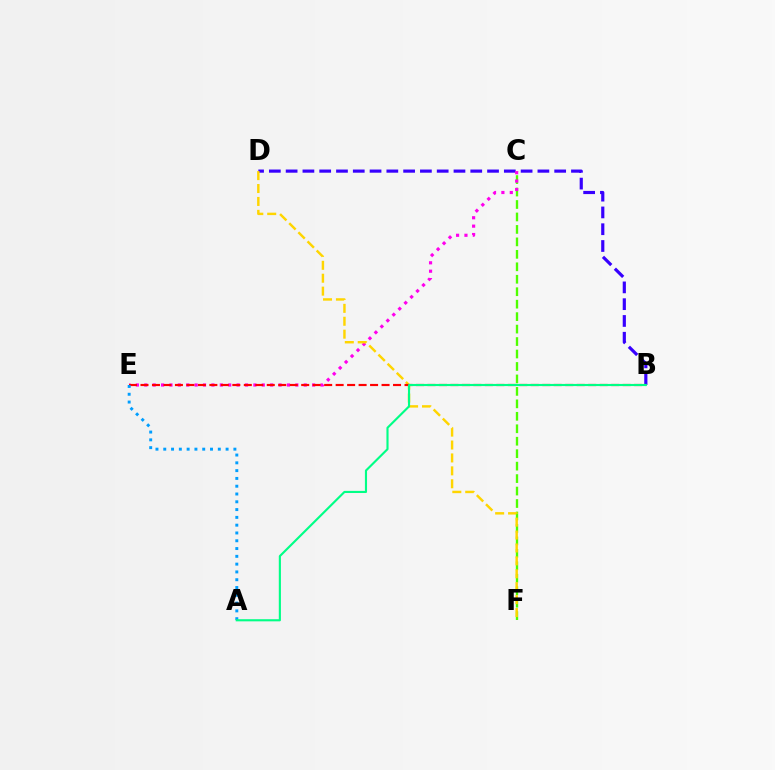{('C', 'F'): [{'color': '#4fff00', 'line_style': 'dashed', 'thickness': 1.69}], ('B', 'D'): [{'color': '#3700ff', 'line_style': 'dashed', 'thickness': 2.28}], ('C', 'E'): [{'color': '#ff00ed', 'line_style': 'dotted', 'thickness': 2.28}], ('D', 'F'): [{'color': '#ffd500', 'line_style': 'dashed', 'thickness': 1.75}], ('B', 'E'): [{'color': '#ff0000', 'line_style': 'dashed', 'thickness': 1.56}], ('A', 'E'): [{'color': '#009eff', 'line_style': 'dotted', 'thickness': 2.12}], ('A', 'B'): [{'color': '#00ff86', 'line_style': 'solid', 'thickness': 1.54}]}